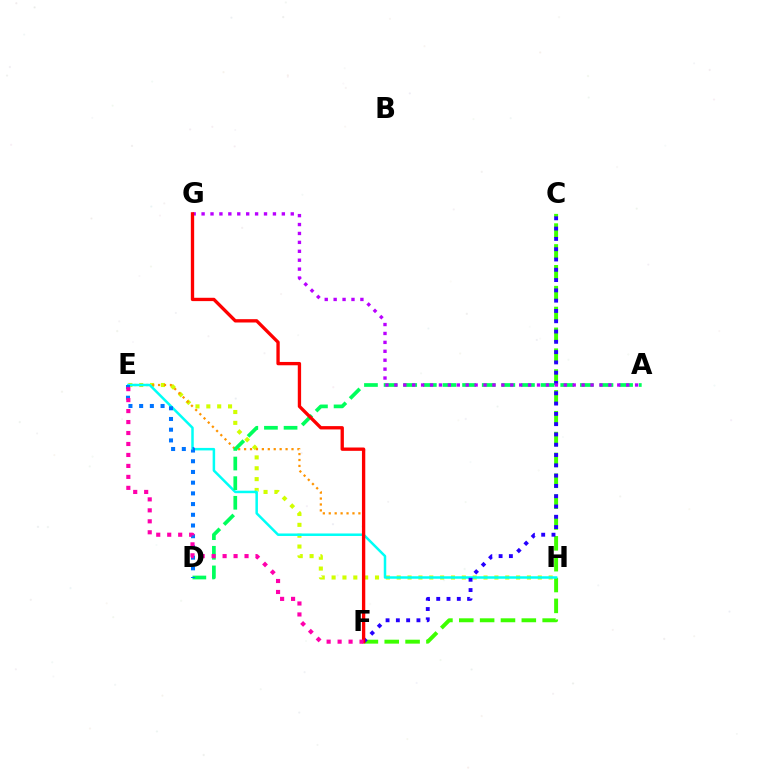{('C', 'F'): [{'color': '#3dff00', 'line_style': 'dashed', 'thickness': 2.83}, {'color': '#2500ff', 'line_style': 'dotted', 'thickness': 2.8}], ('E', 'H'): [{'color': '#d1ff00', 'line_style': 'dotted', 'thickness': 2.95}, {'color': '#00fff6', 'line_style': 'solid', 'thickness': 1.8}], ('E', 'F'): [{'color': '#ff9400', 'line_style': 'dotted', 'thickness': 1.61}, {'color': '#ff00ac', 'line_style': 'dotted', 'thickness': 2.98}], ('A', 'D'): [{'color': '#00ff5c', 'line_style': 'dashed', 'thickness': 2.67}], ('D', 'E'): [{'color': '#0074ff', 'line_style': 'dotted', 'thickness': 2.91}], ('A', 'G'): [{'color': '#b900ff', 'line_style': 'dotted', 'thickness': 2.42}], ('F', 'G'): [{'color': '#ff0000', 'line_style': 'solid', 'thickness': 2.4}]}